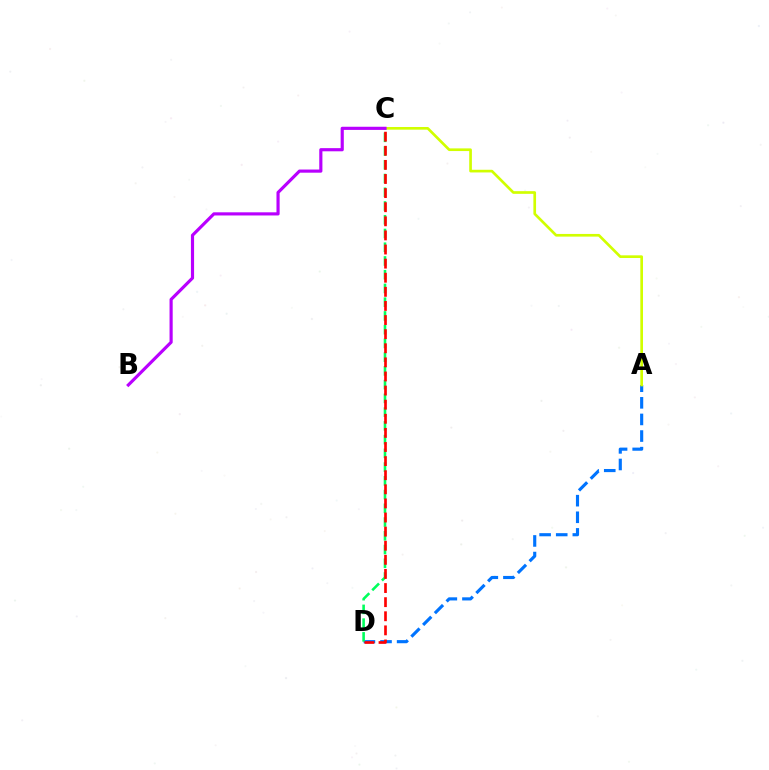{('A', 'D'): [{'color': '#0074ff', 'line_style': 'dashed', 'thickness': 2.26}], ('A', 'C'): [{'color': '#d1ff00', 'line_style': 'solid', 'thickness': 1.93}], ('C', 'D'): [{'color': '#00ff5c', 'line_style': 'dashed', 'thickness': 1.87}, {'color': '#ff0000', 'line_style': 'dashed', 'thickness': 1.92}], ('B', 'C'): [{'color': '#b900ff', 'line_style': 'solid', 'thickness': 2.27}]}